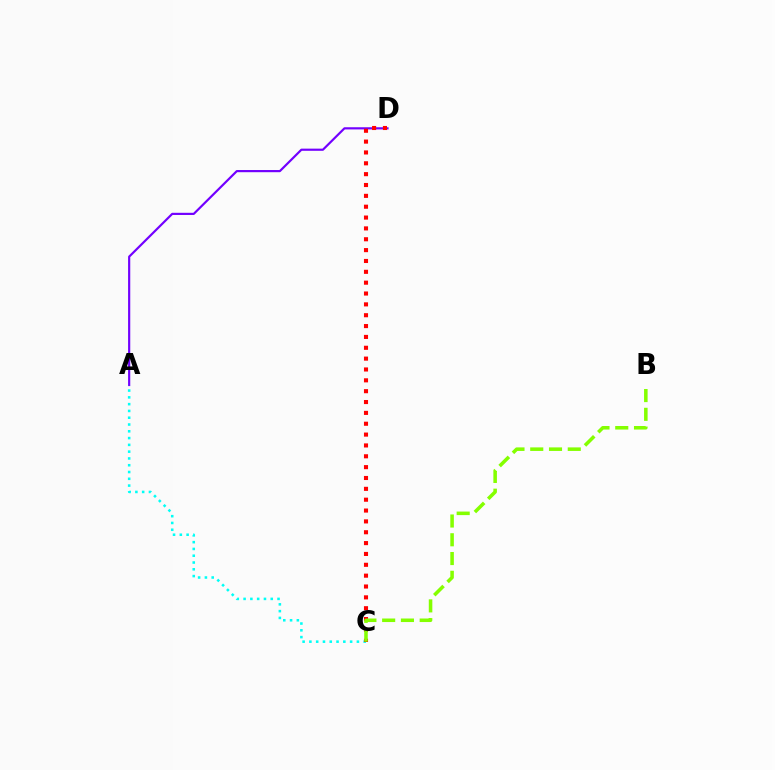{('A', 'D'): [{'color': '#7200ff', 'line_style': 'solid', 'thickness': 1.57}], ('A', 'C'): [{'color': '#00fff6', 'line_style': 'dotted', 'thickness': 1.84}], ('C', 'D'): [{'color': '#ff0000', 'line_style': 'dotted', 'thickness': 2.95}], ('B', 'C'): [{'color': '#84ff00', 'line_style': 'dashed', 'thickness': 2.55}]}